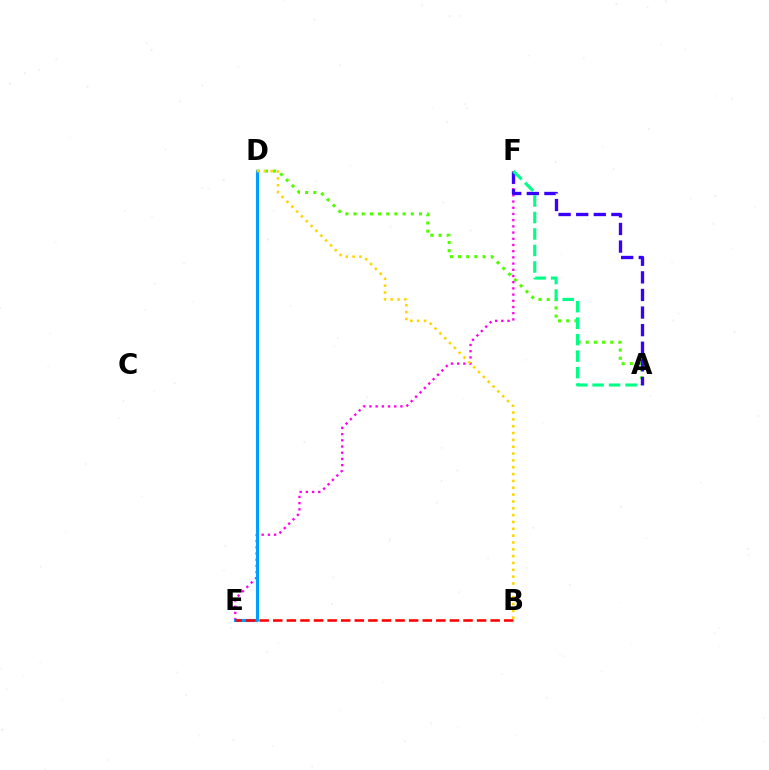{('A', 'D'): [{'color': '#4fff00', 'line_style': 'dotted', 'thickness': 2.22}], ('E', 'F'): [{'color': '#ff00ed', 'line_style': 'dotted', 'thickness': 1.69}], ('A', 'F'): [{'color': '#3700ff', 'line_style': 'dashed', 'thickness': 2.39}, {'color': '#00ff86', 'line_style': 'dashed', 'thickness': 2.24}], ('D', 'E'): [{'color': '#009eff', 'line_style': 'solid', 'thickness': 2.23}], ('B', 'D'): [{'color': '#ffd500', 'line_style': 'dotted', 'thickness': 1.86}], ('B', 'E'): [{'color': '#ff0000', 'line_style': 'dashed', 'thickness': 1.85}]}